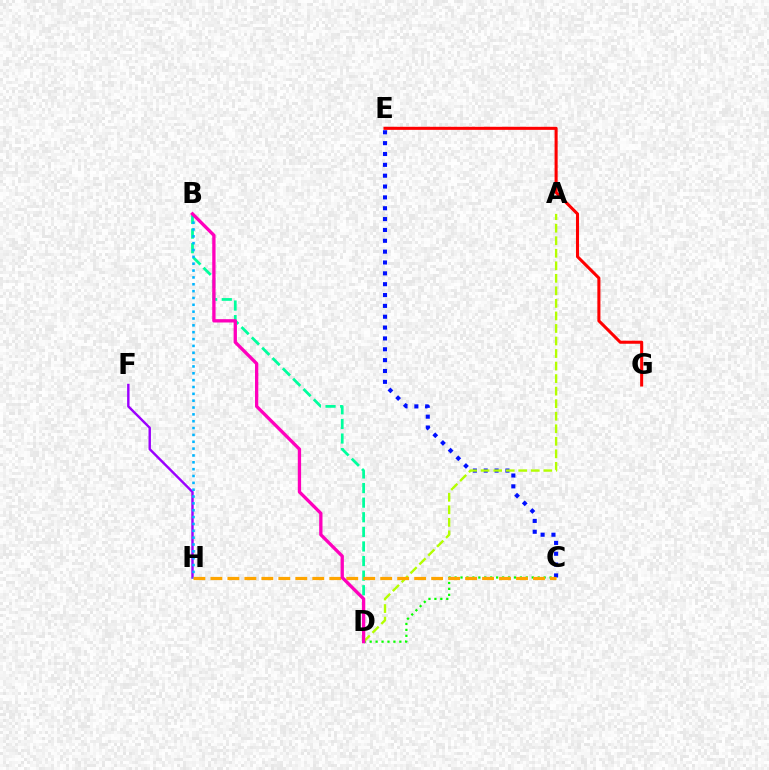{('B', 'D'): [{'color': '#00ff9d', 'line_style': 'dashed', 'thickness': 1.98}, {'color': '#ff00bd', 'line_style': 'solid', 'thickness': 2.39}], ('E', 'G'): [{'color': '#ff0000', 'line_style': 'solid', 'thickness': 2.21}], ('F', 'H'): [{'color': '#9b00ff', 'line_style': 'solid', 'thickness': 1.75}], ('C', 'D'): [{'color': '#08ff00', 'line_style': 'dotted', 'thickness': 1.61}], ('C', 'E'): [{'color': '#0010ff', 'line_style': 'dotted', 'thickness': 2.95}], ('B', 'H'): [{'color': '#00b5ff', 'line_style': 'dotted', 'thickness': 1.86}], ('A', 'D'): [{'color': '#b3ff00', 'line_style': 'dashed', 'thickness': 1.7}], ('C', 'H'): [{'color': '#ffa500', 'line_style': 'dashed', 'thickness': 2.31}]}